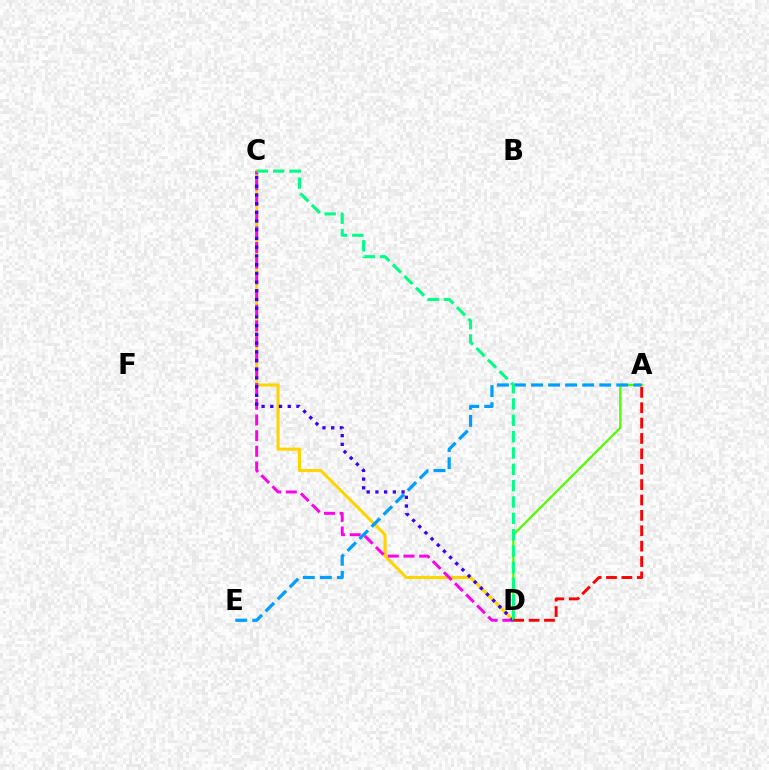{('A', 'D'): [{'color': '#4fff00', 'line_style': 'solid', 'thickness': 1.62}, {'color': '#ff0000', 'line_style': 'dashed', 'thickness': 2.09}], ('C', 'D'): [{'color': '#ffd500', 'line_style': 'solid', 'thickness': 2.21}, {'color': '#ff00ed', 'line_style': 'dashed', 'thickness': 2.13}, {'color': '#3700ff', 'line_style': 'dotted', 'thickness': 2.37}, {'color': '#00ff86', 'line_style': 'dashed', 'thickness': 2.22}], ('A', 'E'): [{'color': '#009eff', 'line_style': 'dashed', 'thickness': 2.32}]}